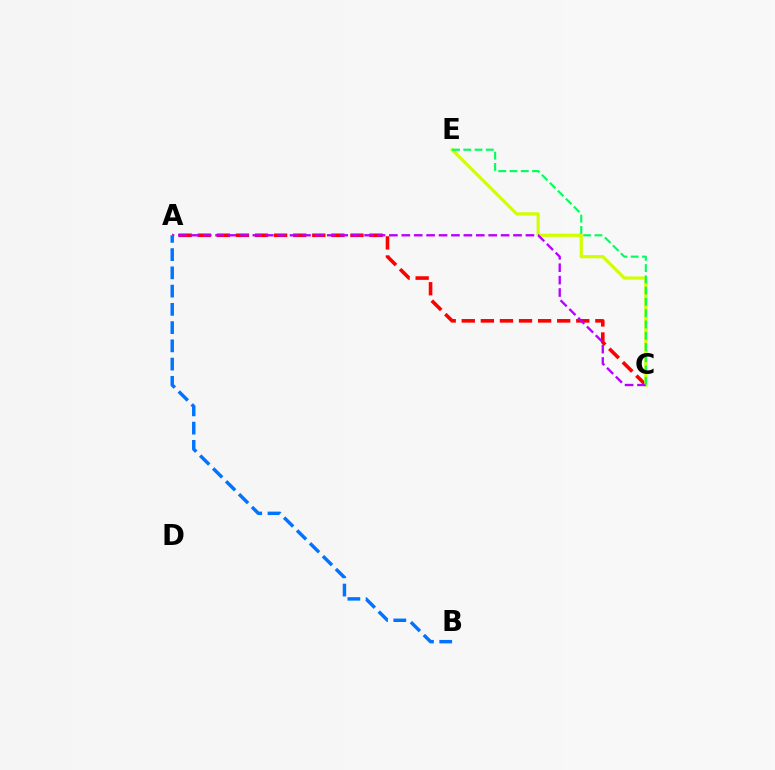{('A', 'C'): [{'color': '#ff0000', 'line_style': 'dashed', 'thickness': 2.59}, {'color': '#b900ff', 'line_style': 'dashed', 'thickness': 1.69}], ('C', 'E'): [{'color': '#d1ff00', 'line_style': 'solid', 'thickness': 2.31}, {'color': '#00ff5c', 'line_style': 'dashed', 'thickness': 1.53}], ('A', 'B'): [{'color': '#0074ff', 'line_style': 'dashed', 'thickness': 2.48}]}